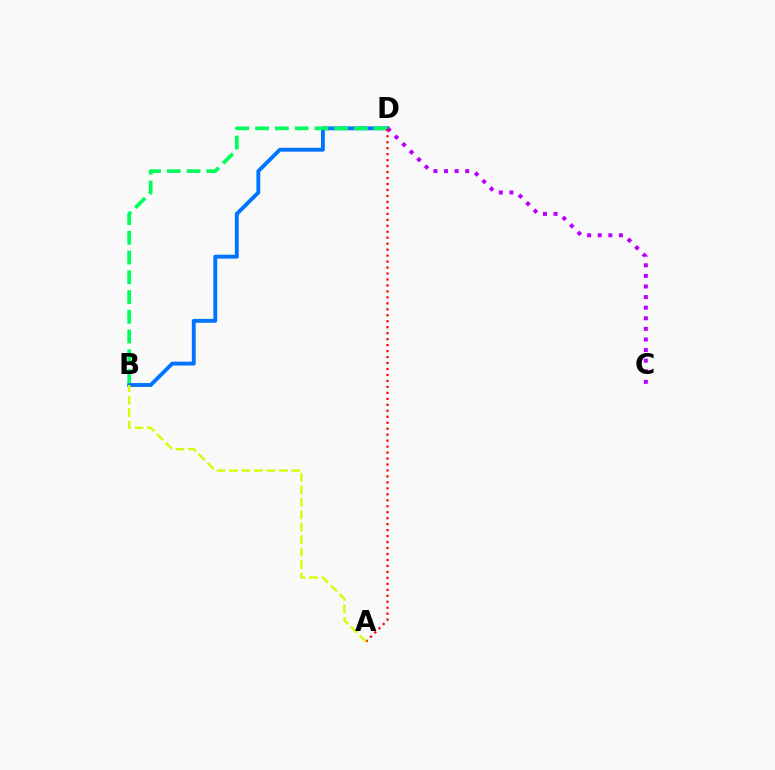{('B', 'D'): [{'color': '#0074ff', 'line_style': 'solid', 'thickness': 2.79}, {'color': '#00ff5c', 'line_style': 'dashed', 'thickness': 2.68}], ('C', 'D'): [{'color': '#b900ff', 'line_style': 'dotted', 'thickness': 2.88}], ('A', 'D'): [{'color': '#ff0000', 'line_style': 'dotted', 'thickness': 1.62}], ('A', 'B'): [{'color': '#d1ff00', 'line_style': 'dashed', 'thickness': 1.69}]}